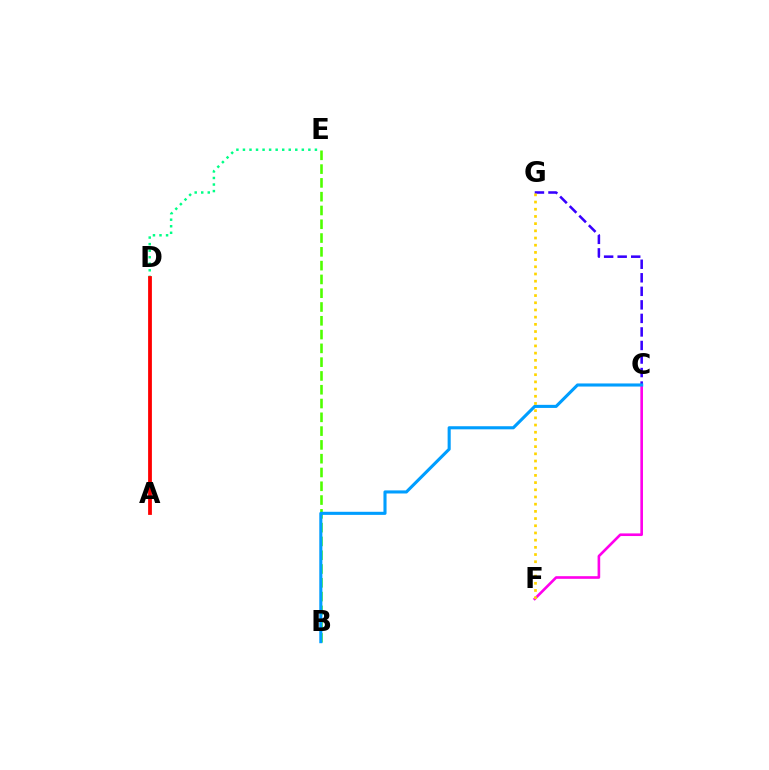{('B', 'E'): [{'color': '#4fff00', 'line_style': 'dashed', 'thickness': 1.87}], ('D', 'E'): [{'color': '#00ff86', 'line_style': 'dotted', 'thickness': 1.78}], ('C', 'F'): [{'color': '#ff00ed', 'line_style': 'solid', 'thickness': 1.9}], ('C', 'G'): [{'color': '#3700ff', 'line_style': 'dashed', 'thickness': 1.84}], ('B', 'C'): [{'color': '#009eff', 'line_style': 'solid', 'thickness': 2.23}], ('F', 'G'): [{'color': '#ffd500', 'line_style': 'dotted', 'thickness': 1.95}], ('A', 'D'): [{'color': '#ff0000', 'line_style': 'solid', 'thickness': 2.72}]}